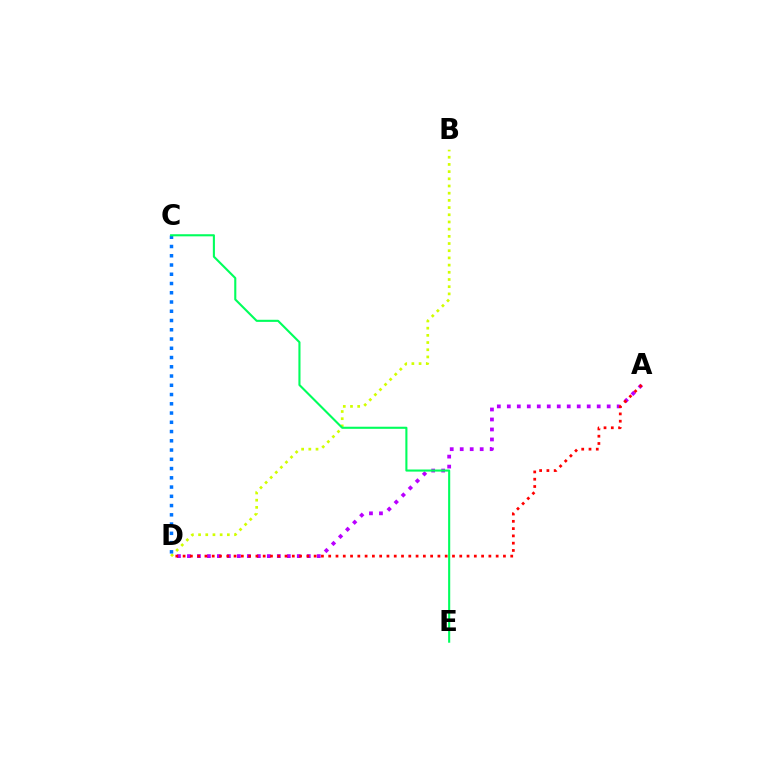{('A', 'D'): [{'color': '#b900ff', 'line_style': 'dotted', 'thickness': 2.71}, {'color': '#ff0000', 'line_style': 'dotted', 'thickness': 1.98}], ('B', 'D'): [{'color': '#d1ff00', 'line_style': 'dotted', 'thickness': 1.95}], ('C', 'D'): [{'color': '#0074ff', 'line_style': 'dotted', 'thickness': 2.51}], ('C', 'E'): [{'color': '#00ff5c', 'line_style': 'solid', 'thickness': 1.51}]}